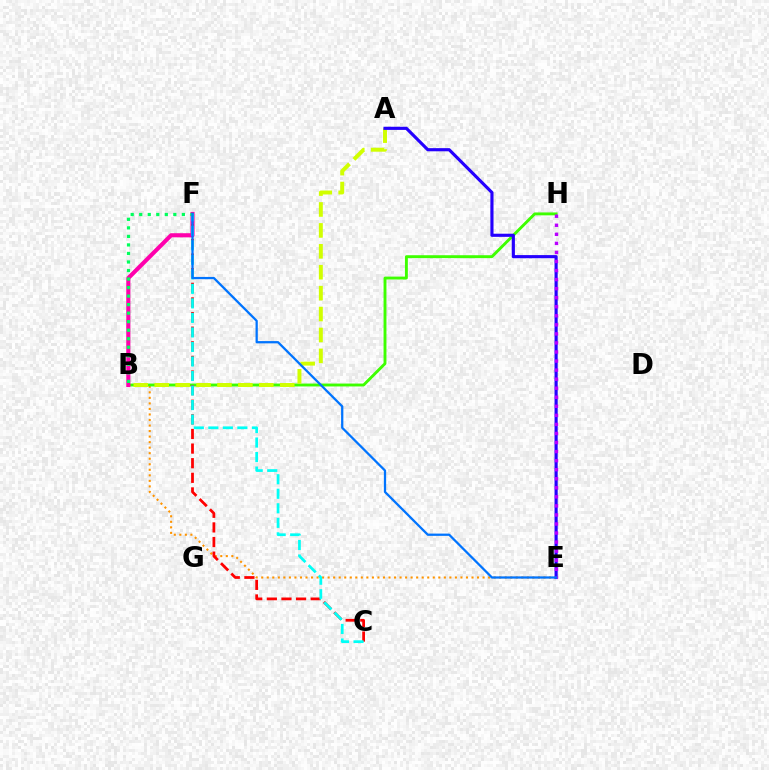{('B', 'E'): [{'color': '#ff9400', 'line_style': 'dotted', 'thickness': 1.5}], ('B', 'H'): [{'color': '#3dff00', 'line_style': 'solid', 'thickness': 2.08}], ('A', 'B'): [{'color': '#d1ff00', 'line_style': 'dashed', 'thickness': 2.84}], ('B', 'F'): [{'color': '#ff00ac', 'line_style': 'solid', 'thickness': 2.96}, {'color': '#00ff5c', 'line_style': 'dotted', 'thickness': 2.32}], ('C', 'F'): [{'color': '#ff0000', 'line_style': 'dashed', 'thickness': 1.99}, {'color': '#00fff6', 'line_style': 'dashed', 'thickness': 1.97}], ('A', 'E'): [{'color': '#2500ff', 'line_style': 'solid', 'thickness': 2.26}], ('E', 'H'): [{'color': '#b900ff', 'line_style': 'dotted', 'thickness': 2.46}], ('E', 'F'): [{'color': '#0074ff', 'line_style': 'solid', 'thickness': 1.63}]}